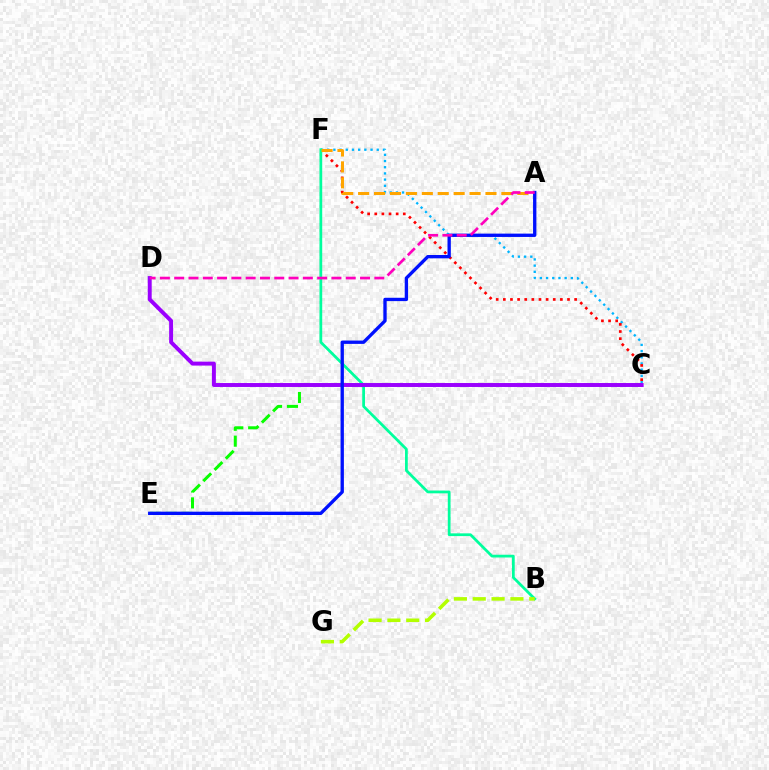{('C', 'F'): [{'color': '#00b5ff', 'line_style': 'dotted', 'thickness': 1.68}, {'color': '#ff0000', 'line_style': 'dotted', 'thickness': 1.94}], ('B', 'F'): [{'color': '#00ff9d', 'line_style': 'solid', 'thickness': 1.98}], ('C', 'E'): [{'color': '#08ff00', 'line_style': 'dashed', 'thickness': 2.16}], ('B', 'G'): [{'color': '#b3ff00', 'line_style': 'dashed', 'thickness': 2.56}], ('A', 'F'): [{'color': '#ffa500', 'line_style': 'dashed', 'thickness': 2.16}], ('C', 'D'): [{'color': '#9b00ff', 'line_style': 'solid', 'thickness': 2.84}], ('A', 'E'): [{'color': '#0010ff', 'line_style': 'solid', 'thickness': 2.4}], ('A', 'D'): [{'color': '#ff00bd', 'line_style': 'dashed', 'thickness': 1.94}]}